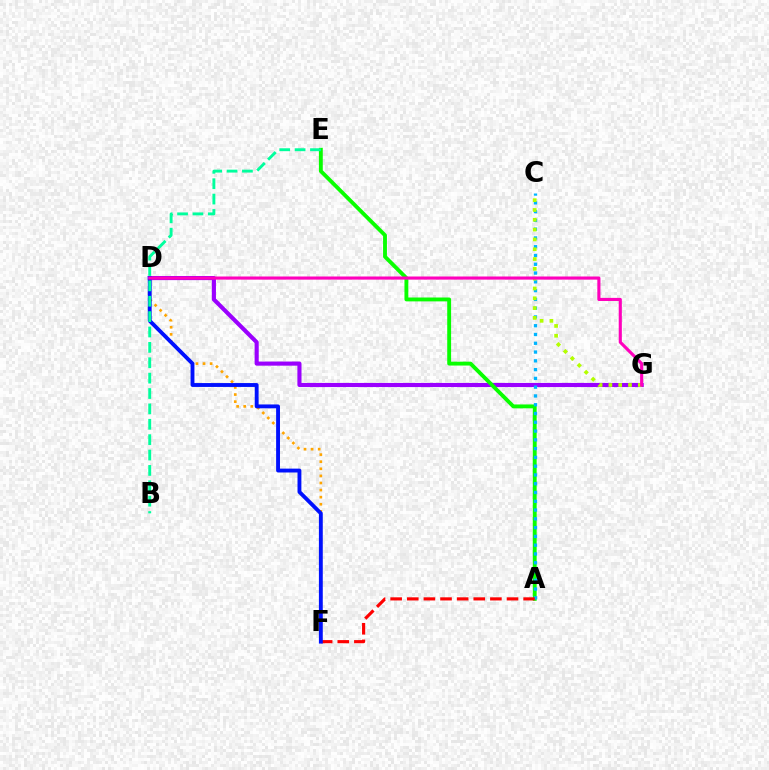{('D', 'G'): [{'color': '#9b00ff', 'line_style': 'solid', 'thickness': 2.96}, {'color': '#ff00bd', 'line_style': 'solid', 'thickness': 2.25}], ('A', 'E'): [{'color': '#08ff00', 'line_style': 'solid', 'thickness': 2.79}], ('A', 'C'): [{'color': '#00b5ff', 'line_style': 'dotted', 'thickness': 2.38}], ('A', 'F'): [{'color': '#ff0000', 'line_style': 'dashed', 'thickness': 2.26}], ('D', 'F'): [{'color': '#ffa500', 'line_style': 'dotted', 'thickness': 1.93}, {'color': '#0010ff', 'line_style': 'solid', 'thickness': 2.78}], ('B', 'E'): [{'color': '#00ff9d', 'line_style': 'dashed', 'thickness': 2.09}], ('C', 'G'): [{'color': '#b3ff00', 'line_style': 'dotted', 'thickness': 2.67}]}